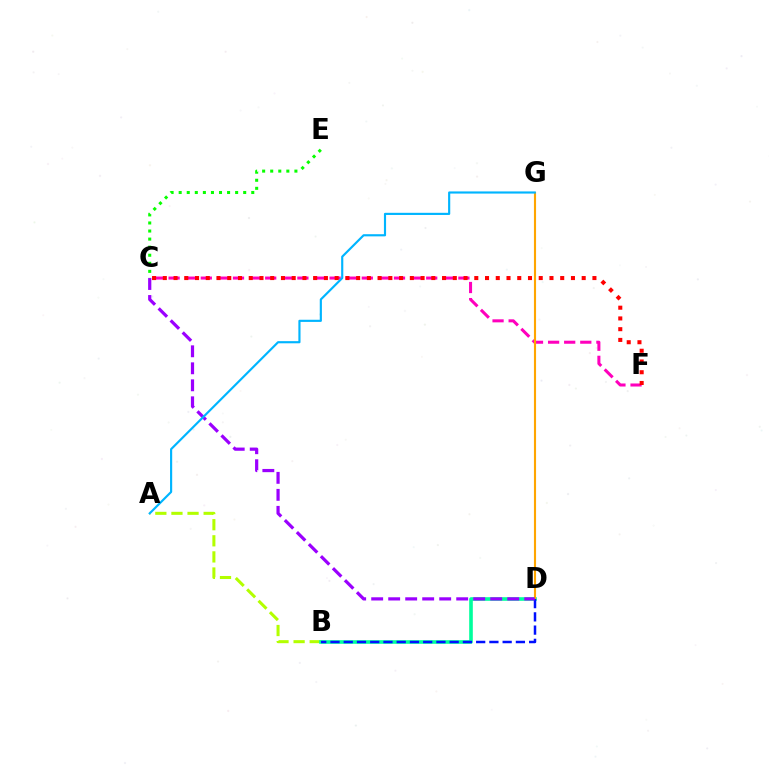{('C', 'E'): [{'color': '#08ff00', 'line_style': 'dotted', 'thickness': 2.19}], ('C', 'F'): [{'color': '#ff00bd', 'line_style': 'dashed', 'thickness': 2.19}, {'color': '#ff0000', 'line_style': 'dotted', 'thickness': 2.92}], ('A', 'B'): [{'color': '#b3ff00', 'line_style': 'dashed', 'thickness': 2.19}], ('B', 'D'): [{'color': '#00ff9d', 'line_style': 'solid', 'thickness': 2.61}, {'color': '#0010ff', 'line_style': 'dashed', 'thickness': 1.8}], ('D', 'G'): [{'color': '#ffa500', 'line_style': 'solid', 'thickness': 1.54}], ('C', 'D'): [{'color': '#9b00ff', 'line_style': 'dashed', 'thickness': 2.31}], ('A', 'G'): [{'color': '#00b5ff', 'line_style': 'solid', 'thickness': 1.55}]}